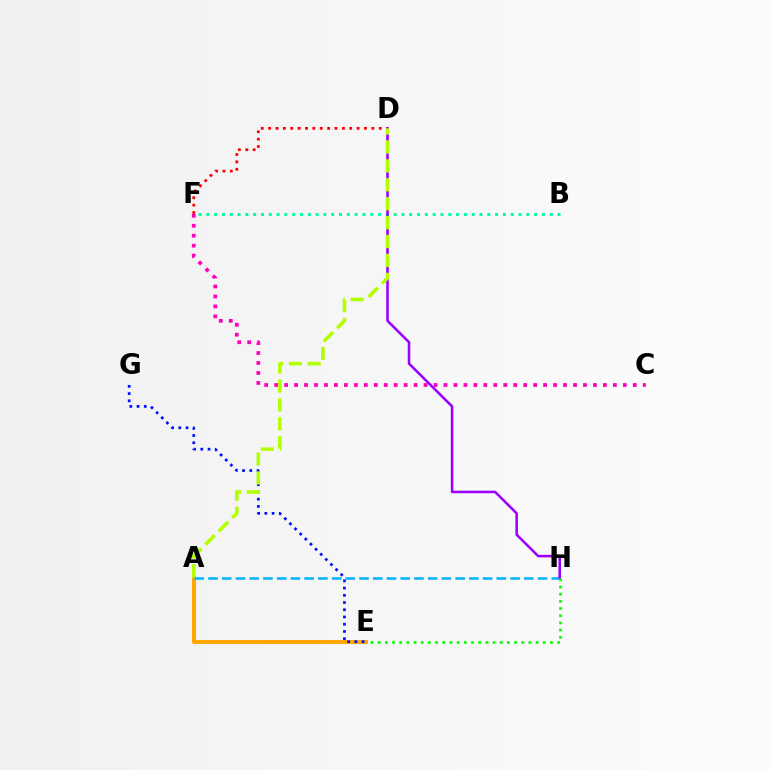{('C', 'F'): [{'color': '#ff00bd', 'line_style': 'dotted', 'thickness': 2.71}], ('A', 'E'): [{'color': '#ffa500', 'line_style': 'solid', 'thickness': 2.82}], ('A', 'H'): [{'color': '#00b5ff', 'line_style': 'dashed', 'thickness': 1.87}], ('D', 'F'): [{'color': '#ff0000', 'line_style': 'dotted', 'thickness': 2.0}], ('E', 'G'): [{'color': '#0010ff', 'line_style': 'dotted', 'thickness': 1.96}], ('B', 'F'): [{'color': '#00ff9d', 'line_style': 'dotted', 'thickness': 2.12}], ('D', 'H'): [{'color': '#9b00ff', 'line_style': 'solid', 'thickness': 1.83}], ('E', 'H'): [{'color': '#08ff00', 'line_style': 'dotted', 'thickness': 1.95}], ('A', 'D'): [{'color': '#b3ff00', 'line_style': 'dashed', 'thickness': 2.57}]}